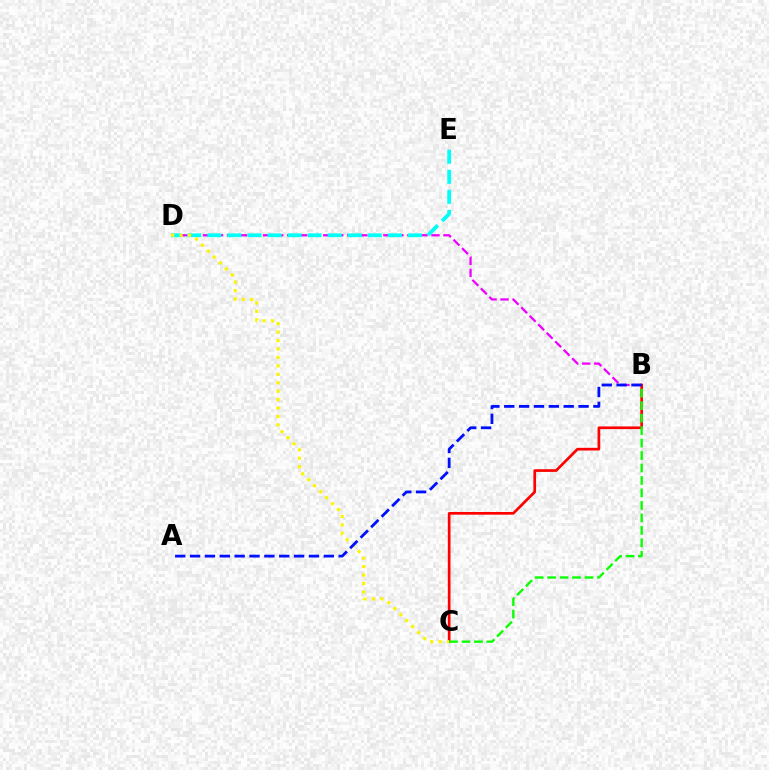{('B', 'D'): [{'color': '#ee00ff', 'line_style': 'dashed', 'thickness': 1.63}], ('D', 'E'): [{'color': '#00fff6', 'line_style': 'dashed', 'thickness': 2.72}], ('B', 'C'): [{'color': '#ff0000', 'line_style': 'solid', 'thickness': 1.94}, {'color': '#08ff00', 'line_style': 'dashed', 'thickness': 1.69}], ('C', 'D'): [{'color': '#fcf500', 'line_style': 'dotted', 'thickness': 2.29}], ('A', 'B'): [{'color': '#0010ff', 'line_style': 'dashed', 'thickness': 2.02}]}